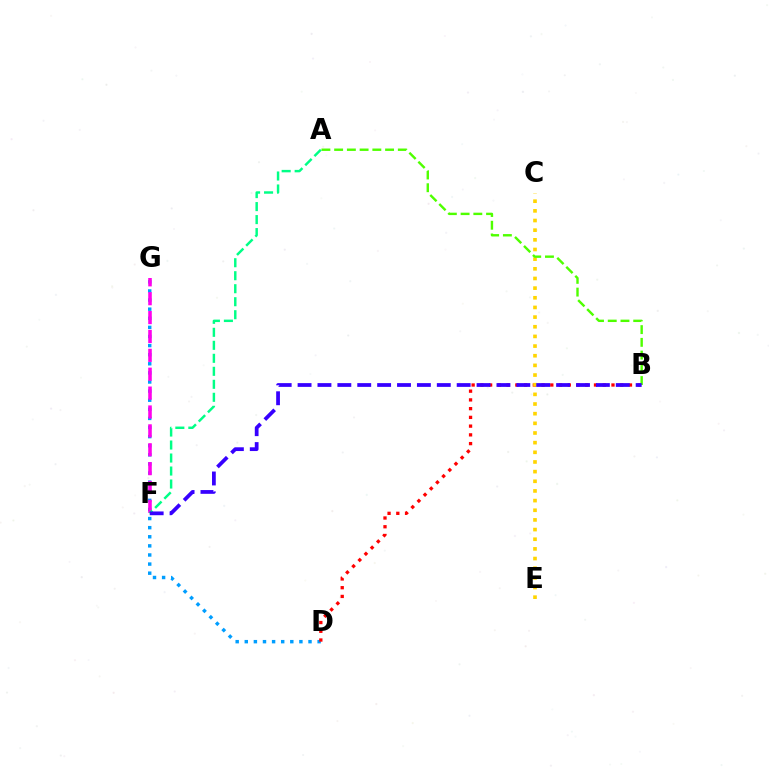{('D', 'G'): [{'color': '#009eff', 'line_style': 'dotted', 'thickness': 2.47}], ('B', 'D'): [{'color': '#ff0000', 'line_style': 'dotted', 'thickness': 2.37}], ('C', 'E'): [{'color': '#ffd500', 'line_style': 'dotted', 'thickness': 2.62}], ('F', 'G'): [{'color': '#ff00ed', 'line_style': 'dashed', 'thickness': 2.57}], ('A', 'B'): [{'color': '#4fff00', 'line_style': 'dashed', 'thickness': 1.73}], ('A', 'F'): [{'color': '#00ff86', 'line_style': 'dashed', 'thickness': 1.77}], ('B', 'F'): [{'color': '#3700ff', 'line_style': 'dashed', 'thickness': 2.7}]}